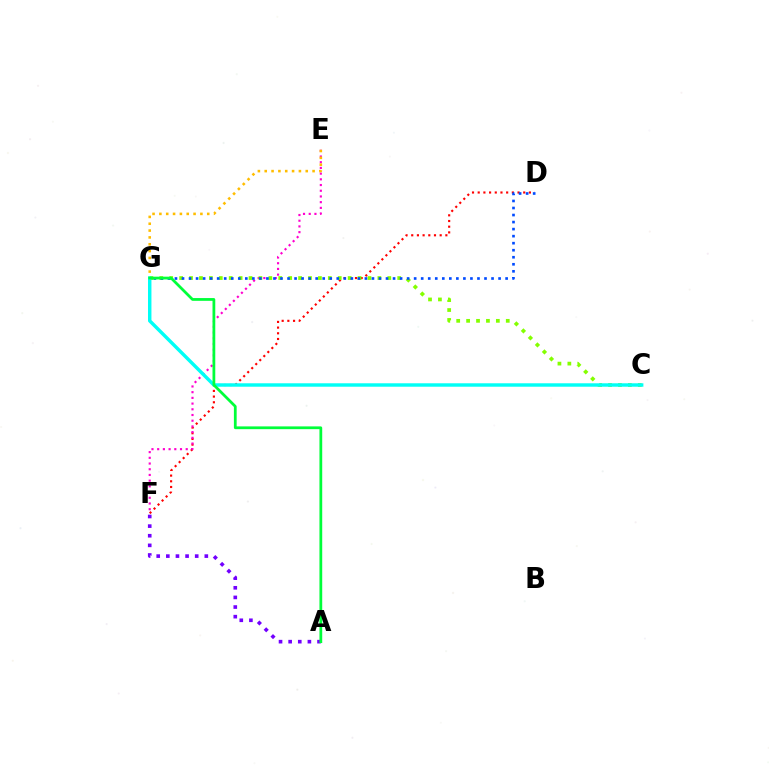{('A', 'F'): [{'color': '#7200ff', 'line_style': 'dotted', 'thickness': 2.61}], ('D', 'F'): [{'color': '#ff0000', 'line_style': 'dotted', 'thickness': 1.55}], ('E', 'F'): [{'color': '#ff00cf', 'line_style': 'dotted', 'thickness': 1.55}], ('C', 'G'): [{'color': '#84ff00', 'line_style': 'dotted', 'thickness': 2.69}, {'color': '#00fff6', 'line_style': 'solid', 'thickness': 2.48}], ('E', 'G'): [{'color': '#ffbd00', 'line_style': 'dotted', 'thickness': 1.86}], ('D', 'G'): [{'color': '#004bff', 'line_style': 'dotted', 'thickness': 1.91}], ('A', 'G'): [{'color': '#00ff39', 'line_style': 'solid', 'thickness': 1.99}]}